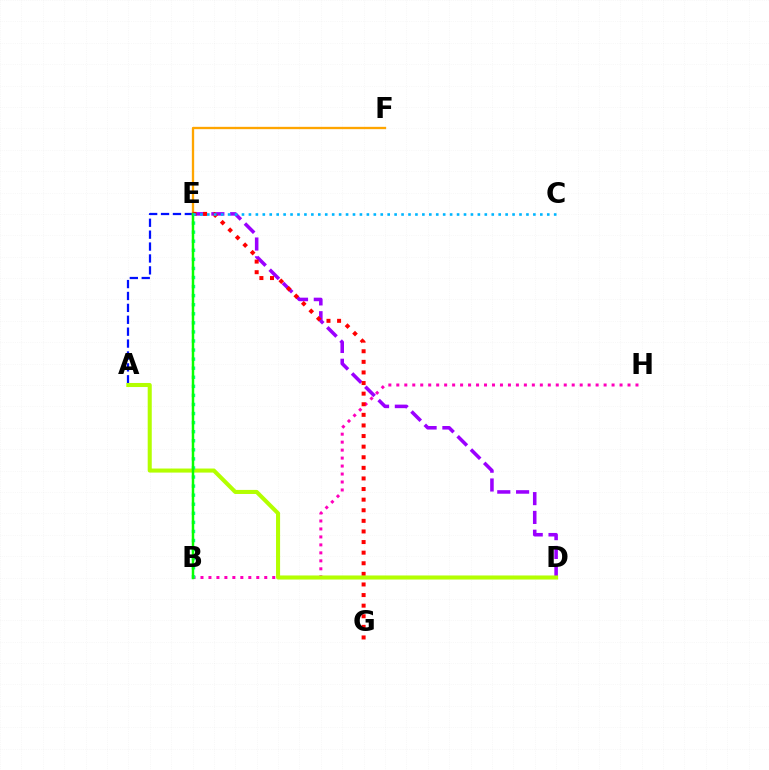{('D', 'E'): [{'color': '#9b00ff', 'line_style': 'dashed', 'thickness': 2.55}], ('A', 'E'): [{'color': '#0010ff', 'line_style': 'dashed', 'thickness': 1.62}], ('E', 'F'): [{'color': '#ffa500', 'line_style': 'solid', 'thickness': 1.67}], ('B', 'H'): [{'color': '#ff00bd', 'line_style': 'dotted', 'thickness': 2.17}], ('E', 'G'): [{'color': '#ff0000', 'line_style': 'dotted', 'thickness': 2.88}], ('A', 'D'): [{'color': '#b3ff00', 'line_style': 'solid', 'thickness': 2.92}], ('B', 'E'): [{'color': '#00ff9d', 'line_style': 'dotted', 'thickness': 2.46}, {'color': '#08ff00', 'line_style': 'solid', 'thickness': 1.79}], ('C', 'E'): [{'color': '#00b5ff', 'line_style': 'dotted', 'thickness': 1.89}]}